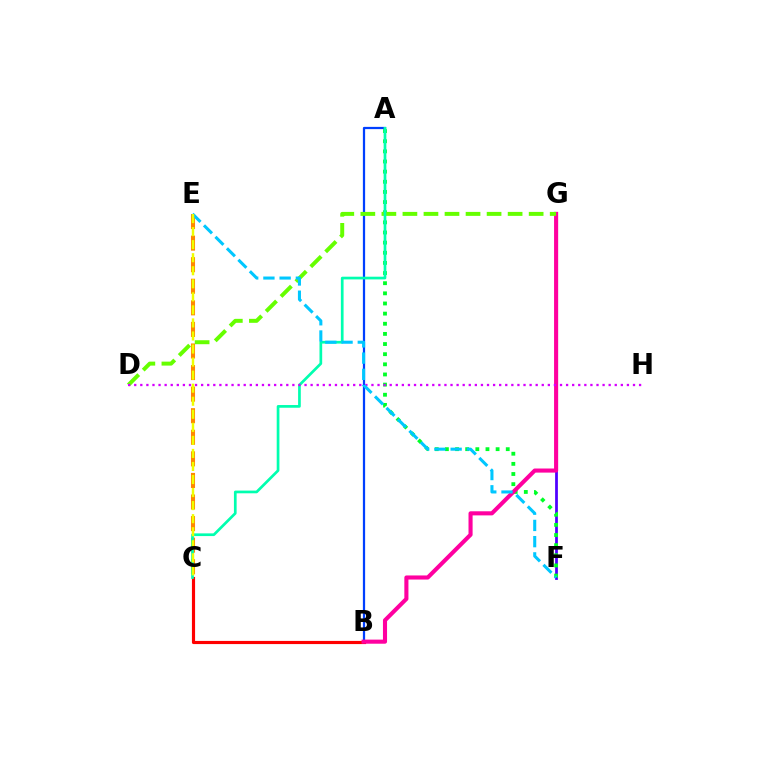{('F', 'G'): [{'color': '#4f00ff', 'line_style': 'solid', 'thickness': 1.98}], ('A', 'F'): [{'color': '#00ff27', 'line_style': 'dotted', 'thickness': 2.76}], ('A', 'B'): [{'color': '#003fff', 'line_style': 'solid', 'thickness': 1.61}], ('B', 'C'): [{'color': '#ff0000', 'line_style': 'solid', 'thickness': 2.27}], ('B', 'G'): [{'color': '#ff00a0', 'line_style': 'solid', 'thickness': 2.95}], ('C', 'E'): [{'color': '#ff8800', 'line_style': 'dashed', 'thickness': 2.93}, {'color': '#eeff00', 'line_style': 'dashed', 'thickness': 1.77}], ('D', 'G'): [{'color': '#66ff00', 'line_style': 'dashed', 'thickness': 2.86}], ('A', 'C'): [{'color': '#00ffaf', 'line_style': 'solid', 'thickness': 1.94}], ('D', 'H'): [{'color': '#d600ff', 'line_style': 'dotted', 'thickness': 1.65}], ('E', 'F'): [{'color': '#00c7ff', 'line_style': 'dashed', 'thickness': 2.2}]}